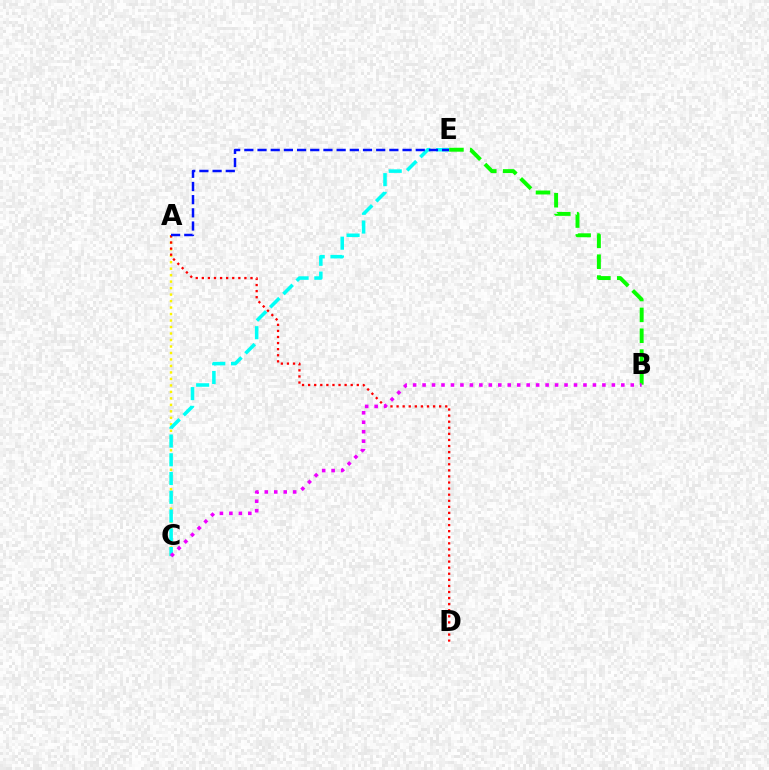{('A', 'C'): [{'color': '#fcf500', 'line_style': 'dotted', 'thickness': 1.76}], ('C', 'E'): [{'color': '#00fff6', 'line_style': 'dashed', 'thickness': 2.55}], ('A', 'D'): [{'color': '#ff0000', 'line_style': 'dotted', 'thickness': 1.65}], ('A', 'E'): [{'color': '#0010ff', 'line_style': 'dashed', 'thickness': 1.79}], ('B', 'E'): [{'color': '#08ff00', 'line_style': 'dashed', 'thickness': 2.83}], ('B', 'C'): [{'color': '#ee00ff', 'line_style': 'dotted', 'thickness': 2.57}]}